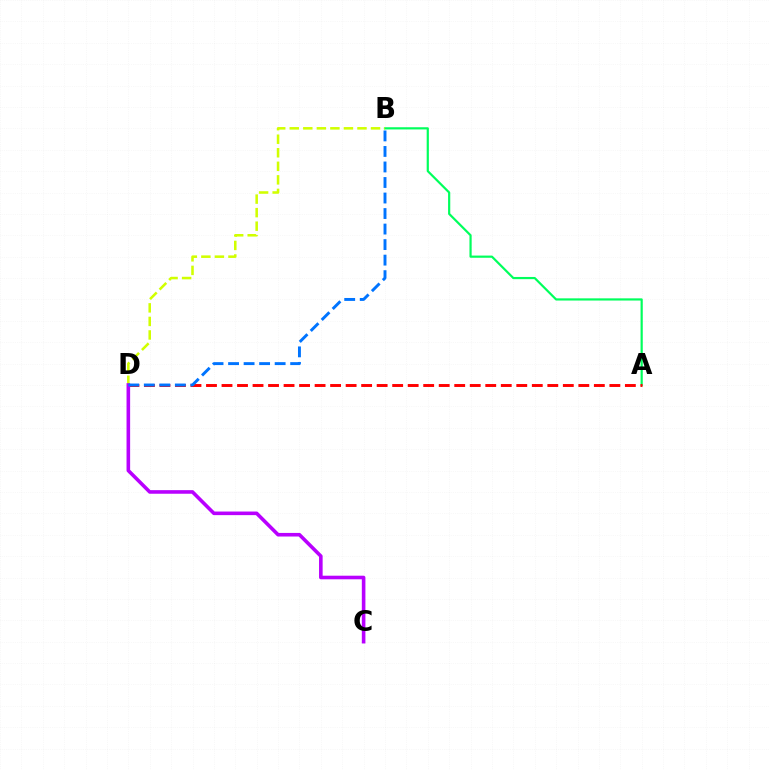{('A', 'B'): [{'color': '#00ff5c', 'line_style': 'solid', 'thickness': 1.58}], ('B', 'D'): [{'color': '#d1ff00', 'line_style': 'dashed', 'thickness': 1.84}, {'color': '#0074ff', 'line_style': 'dashed', 'thickness': 2.11}], ('A', 'D'): [{'color': '#ff0000', 'line_style': 'dashed', 'thickness': 2.11}], ('C', 'D'): [{'color': '#b900ff', 'line_style': 'solid', 'thickness': 2.59}]}